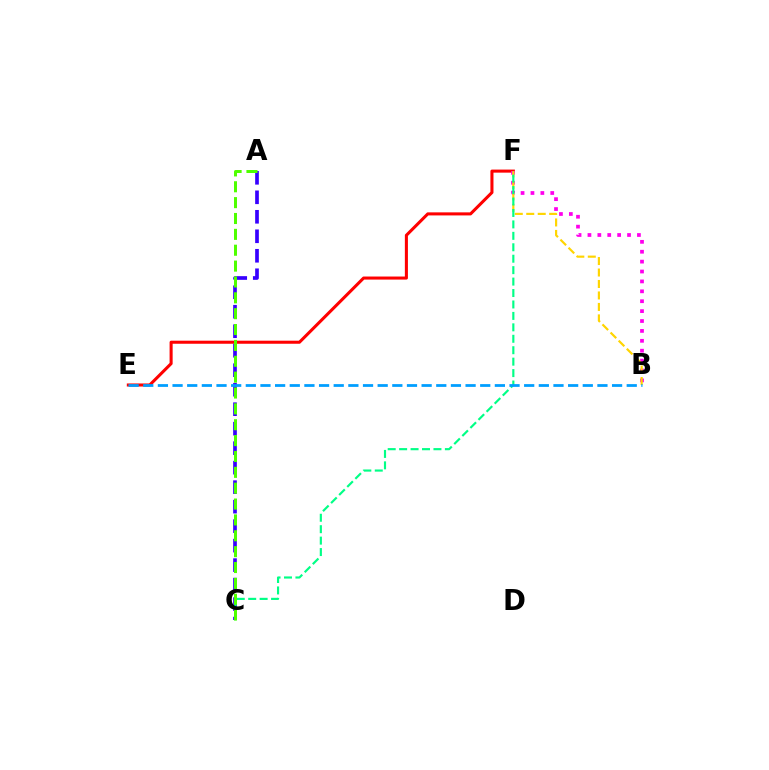{('E', 'F'): [{'color': '#ff0000', 'line_style': 'solid', 'thickness': 2.2}], ('A', 'C'): [{'color': '#3700ff', 'line_style': 'dashed', 'thickness': 2.65}, {'color': '#4fff00', 'line_style': 'dashed', 'thickness': 2.16}], ('B', 'F'): [{'color': '#ff00ed', 'line_style': 'dotted', 'thickness': 2.69}, {'color': '#ffd500', 'line_style': 'dashed', 'thickness': 1.56}], ('C', 'F'): [{'color': '#00ff86', 'line_style': 'dashed', 'thickness': 1.55}], ('B', 'E'): [{'color': '#009eff', 'line_style': 'dashed', 'thickness': 1.99}]}